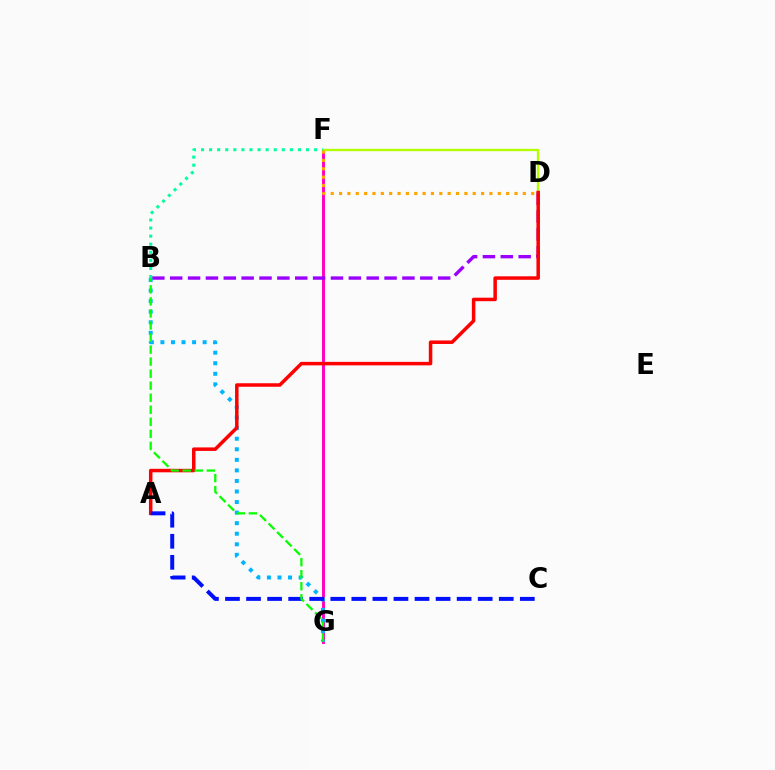{('F', 'G'): [{'color': '#ff00bd', 'line_style': 'solid', 'thickness': 2.11}], ('D', 'F'): [{'color': '#b3ff00', 'line_style': 'solid', 'thickness': 1.69}, {'color': '#ffa500', 'line_style': 'dotted', 'thickness': 2.27}], ('B', 'D'): [{'color': '#9b00ff', 'line_style': 'dashed', 'thickness': 2.43}], ('B', 'G'): [{'color': '#00b5ff', 'line_style': 'dotted', 'thickness': 2.87}, {'color': '#08ff00', 'line_style': 'dashed', 'thickness': 1.64}], ('B', 'F'): [{'color': '#00ff9d', 'line_style': 'dotted', 'thickness': 2.19}], ('A', 'D'): [{'color': '#ff0000', 'line_style': 'solid', 'thickness': 2.52}], ('A', 'C'): [{'color': '#0010ff', 'line_style': 'dashed', 'thickness': 2.86}]}